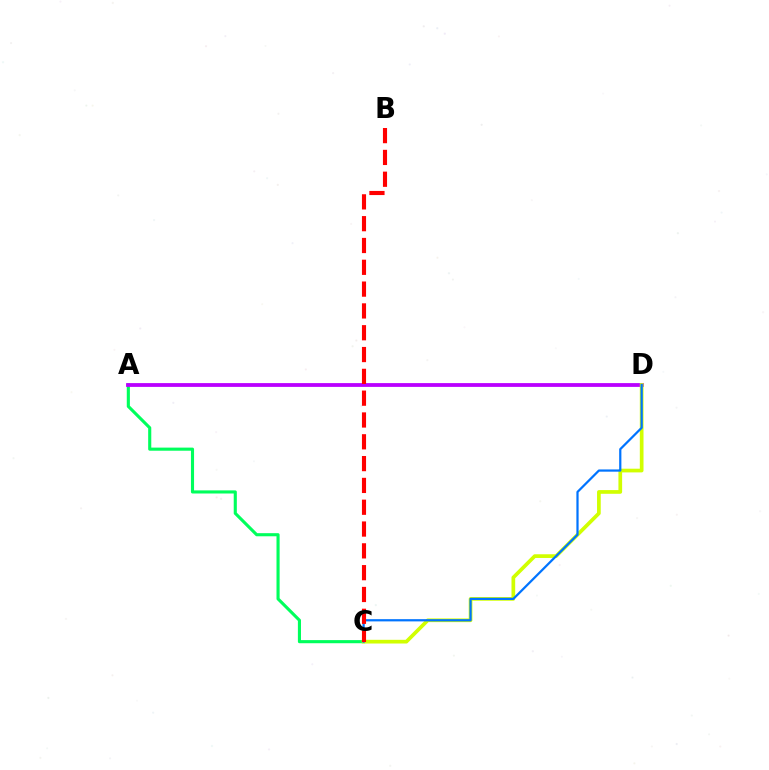{('A', 'C'): [{'color': '#00ff5c', 'line_style': 'solid', 'thickness': 2.24}], ('A', 'D'): [{'color': '#b900ff', 'line_style': 'solid', 'thickness': 2.73}], ('C', 'D'): [{'color': '#d1ff00', 'line_style': 'solid', 'thickness': 2.66}, {'color': '#0074ff', 'line_style': 'solid', 'thickness': 1.61}], ('B', 'C'): [{'color': '#ff0000', 'line_style': 'dashed', 'thickness': 2.96}]}